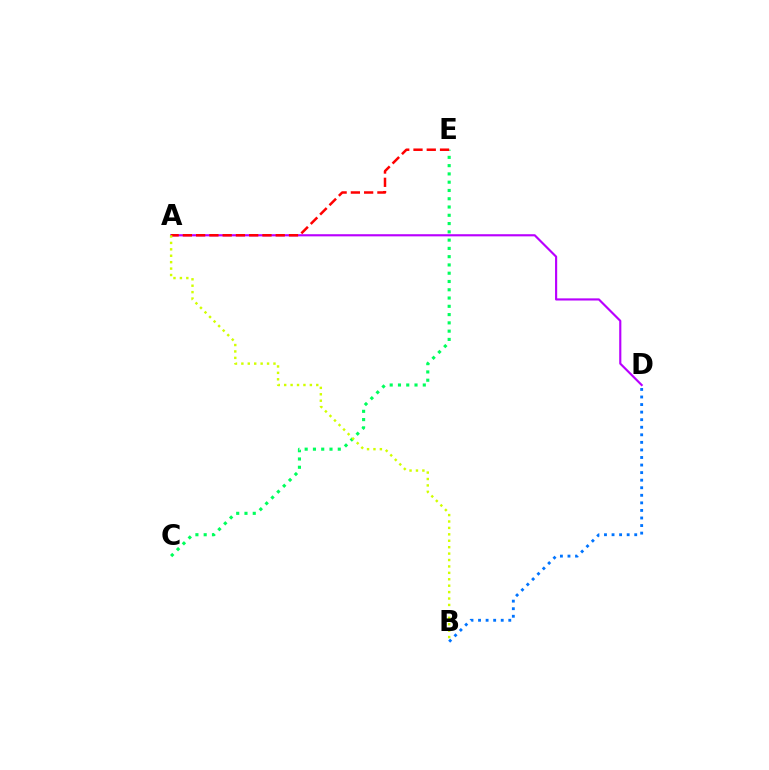{('B', 'D'): [{'color': '#0074ff', 'line_style': 'dotted', 'thickness': 2.05}], ('C', 'E'): [{'color': '#00ff5c', 'line_style': 'dotted', 'thickness': 2.25}], ('A', 'D'): [{'color': '#b900ff', 'line_style': 'solid', 'thickness': 1.55}], ('A', 'E'): [{'color': '#ff0000', 'line_style': 'dashed', 'thickness': 1.8}], ('A', 'B'): [{'color': '#d1ff00', 'line_style': 'dotted', 'thickness': 1.74}]}